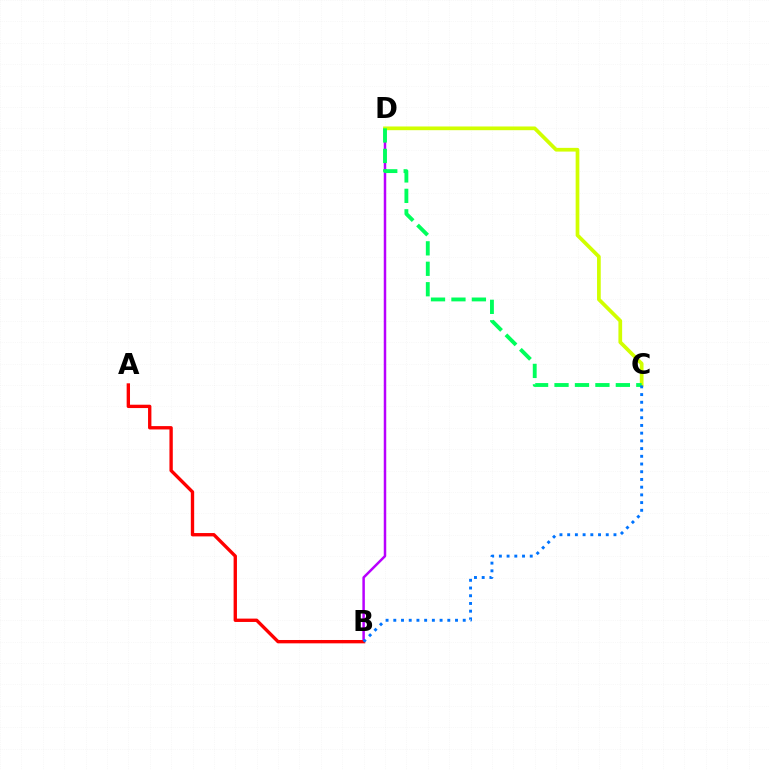{('B', 'D'): [{'color': '#b900ff', 'line_style': 'solid', 'thickness': 1.8}], ('C', 'D'): [{'color': '#d1ff00', 'line_style': 'solid', 'thickness': 2.67}, {'color': '#00ff5c', 'line_style': 'dashed', 'thickness': 2.78}], ('A', 'B'): [{'color': '#ff0000', 'line_style': 'solid', 'thickness': 2.41}], ('B', 'C'): [{'color': '#0074ff', 'line_style': 'dotted', 'thickness': 2.1}]}